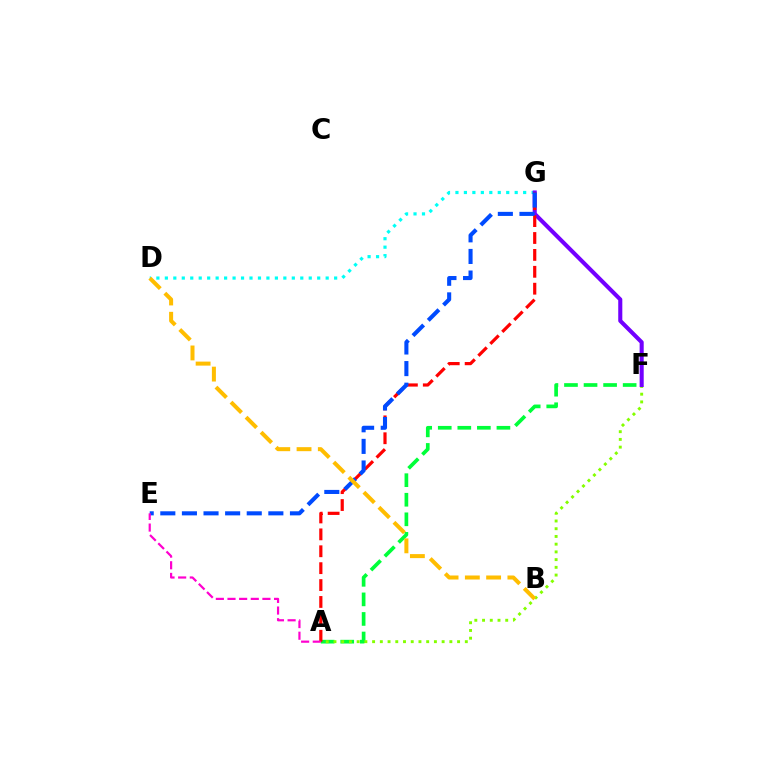{('A', 'F'): [{'color': '#00ff39', 'line_style': 'dashed', 'thickness': 2.66}, {'color': '#84ff00', 'line_style': 'dotted', 'thickness': 2.1}], ('D', 'G'): [{'color': '#00fff6', 'line_style': 'dotted', 'thickness': 2.3}], ('F', 'G'): [{'color': '#7200ff', 'line_style': 'solid', 'thickness': 2.94}], ('A', 'G'): [{'color': '#ff0000', 'line_style': 'dashed', 'thickness': 2.3}], ('E', 'G'): [{'color': '#004bff', 'line_style': 'dashed', 'thickness': 2.94}], ('A', 'E'): [{'color': '#ff00cf', 'line_style': 'dashed', 'thickness': 1.58}], ('B', 'D'): [{'color': '#ffbd00', 'line_style': 'dashed', 'thickness': 2.89}]}